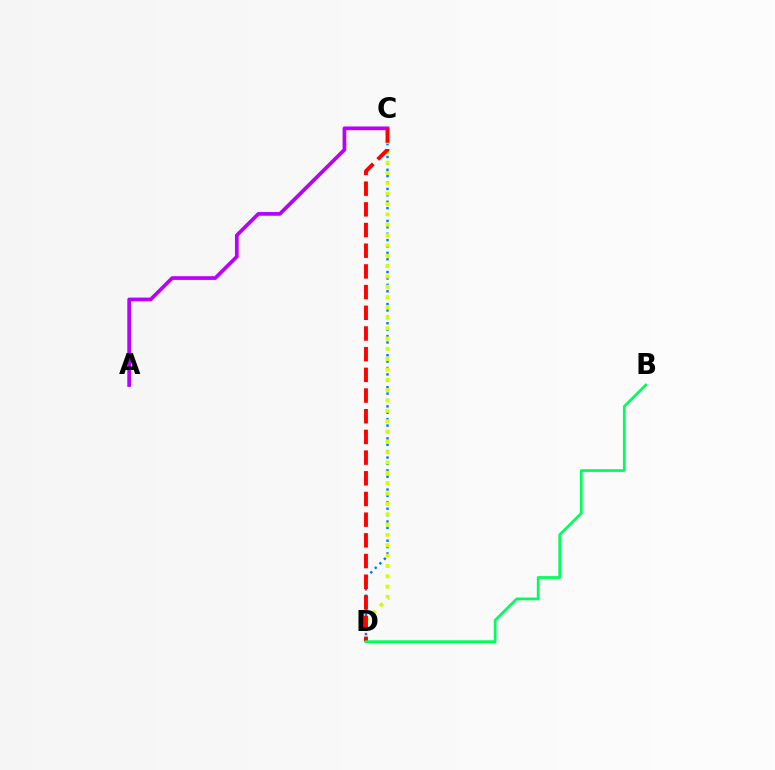{('A', 'C'): [{'color': '#b900ff', 'line_style': 'solid', 'thickness': 2.68}], ('C', 'D'): [{'color': '#0074ff', 'line_style': 'dotted', 'thickness': 1.74}, {'color': '#d1ff00', 'line_style': 'dotted', 'thickness': 2.81}, {'color': '#ff0000', 'line_style': 'dashed', 'thickness': 2.81}], ('B', 'D'): [{'color': '#00ff5c', 'line_style': 'solid', 'thickness': 1.98}]}